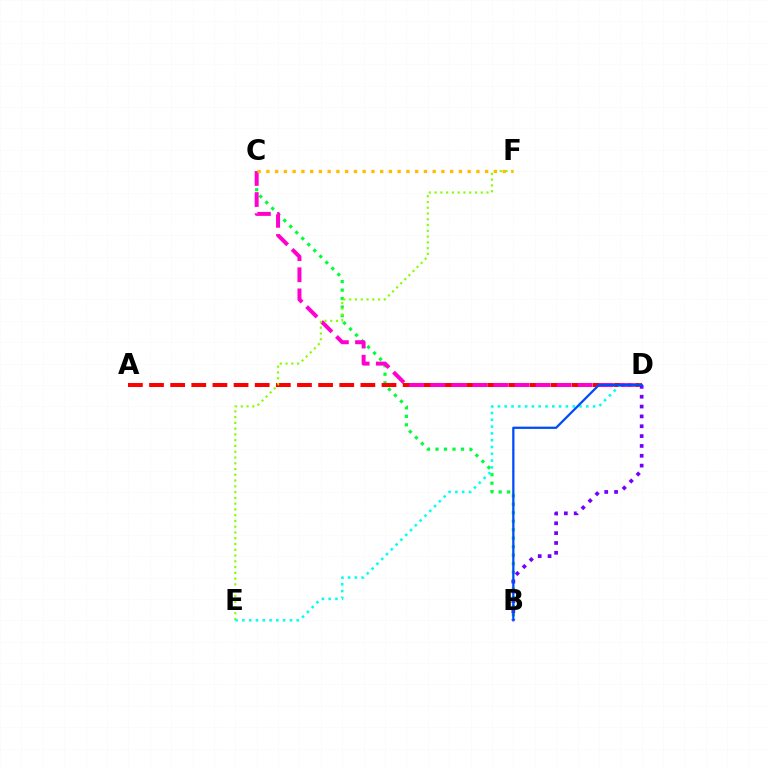{('B', 'C'): [{'color': '#00ff39', 'line_style': 'dotted', 'thickness': 2.31}], ('A', 'D'): [{'color': '#ff0000', 'line_style': 'dashed', 'thickness': 2.87}], ('C', 'D'): [{'color': '#ff00cf', 'line_style': 'dashed', 'thickness': 2.87}], ('E', 'F'): [{'color': '#84ff00', 'line_style': 'dotted', 'thickness': 1.57}], ('D', 'E'): [{'color': '#00fff6', 'line_style': 'dotted', 'thickness': 1.85}], ('C', 'F'): [{'color': '#ffbd00', 'line_style': 'dotted', 'thickness': 2.38}], ('B', 'D'): [{'color': '#7200ff', 'line_style': 'dotted', 'thickness': 2.68}, {'color': '#004bff', 'line_style': 'solid', 'thickness': 1.63}]}